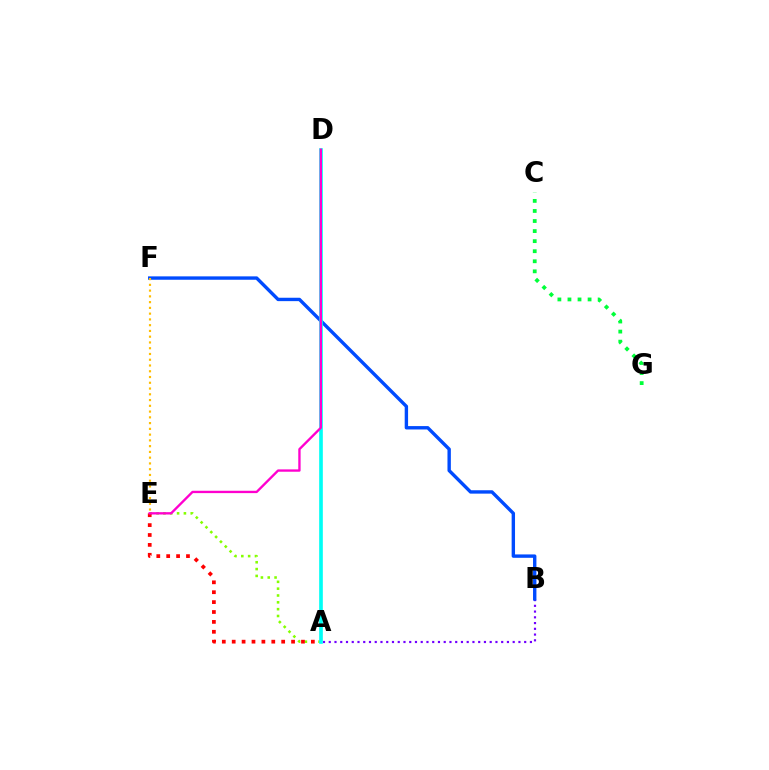{('C', 'G'): [{'color': '#00ff39', 'line_style': 'dotted', 'thickness': 2.73}], ('A', 'B'): [{'color': '#7200ff', 'line_style': 'dotted', 'thickness': 1.56}], ('B', 'F'): [{'color': '#004bff', 'line_style': 'solid', 'thickness': 2.44}], ('A', 'E'): [{'color': '#84ff00', 'line_style': 'dotted', 'thickness': 1.86}, {'color': '#ff0000', 'line_style': 'dotted', 'thickness': 2.69}], ('A', 'D'): [{'color': '#00fff6', 'line_style': 'solid', 'thickness': 2.64}], ('D', 'E'): [{'color': '#ff00cf', 'line_style': 'solid', 'thickness': 1.69}], ('E', 'F'): [{'color': '#ffbd00', 'line_style': 'dotted', 'thickness': 1.57}]}